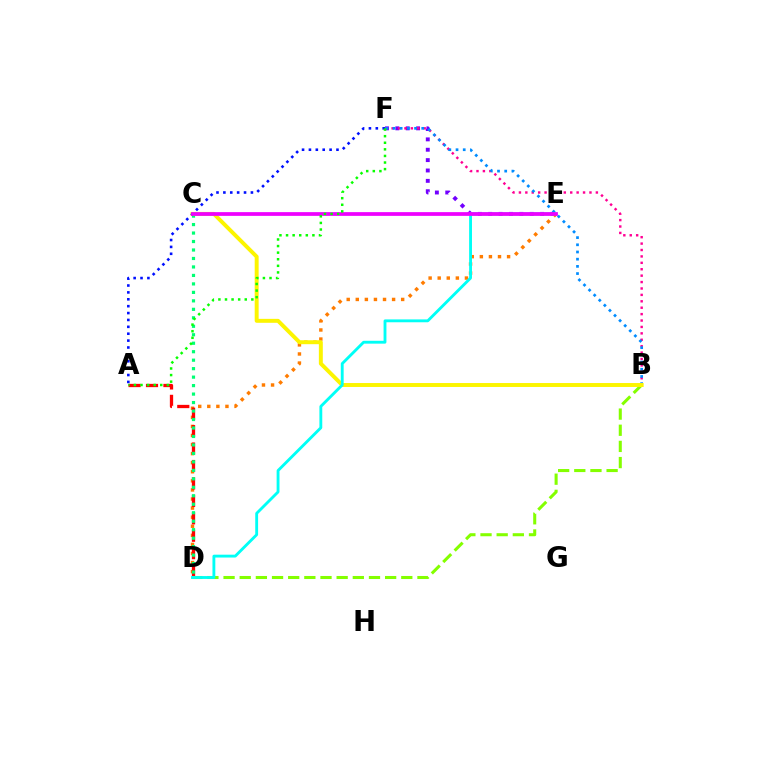{('E', 'F'): [{'color': '#7200ff', 'line_style': 'dotted', 'thickness': 2.82}], ('D', 'E'): [{'color': '#ff7c00', 'line_style': 'dotted', 'thickness': 2.47}, {'color': '#00fff6', 'line_style': 'solid', 'thickness': 2.06}], ('B', 'F'): [{'color': '#ff0094', 'line_style': 'dotted', 'thickness': 1.74}, {'color': '#008cff', 'line_style': 'dotted', 'thickness': 1.95}], ('A', 'D'): [{'color': '#ff0000', 'line_style': 'dashed', 'thickness': 2.37}], ('B', 'D'): [{'color': '#84ff00', 'line_style': 'dashed', 'thickness': 2.19}], ('C', 'D'): [{'color': '#00ff74', 'line_style': 'dotted', 'thickness': 2.3}], ('B', 'C'): [{'color': '#fcf500', 'line_style': 'solid', 'thickness': 2.83}], ('A', 'F'): [{'color': '#0010ff', 'line_style': 'dotted', 'thickness': 1.87}, {'color': '#08ff00', 'line_style': 'dotted', 'thickness': 1.79}], ('C', 'E'): [{'color': '#ee00ff', 'line_style': 'solid', 'thickness': 2.69}]}